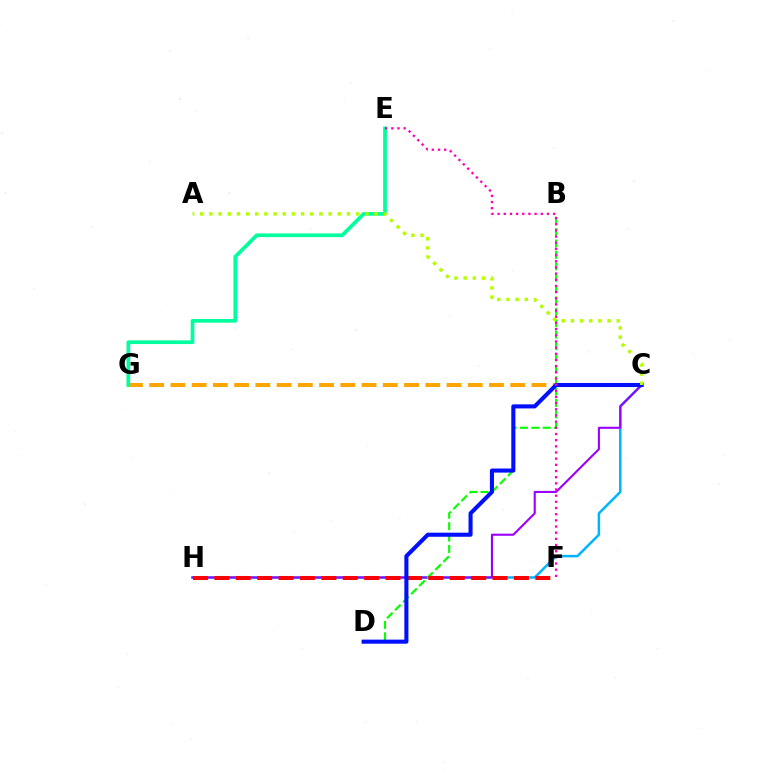{('C', 'H'): [{'color': '#00b5ff', 'line_style': 'solid', 'thickness': 1.81}, {'color': '#9b00ff', 'line_style': 'solid', 'thickness': 1.51}], ('B', 'D'): [{'color': '#08ff00', 'line_style': 'dashed', 'thickness': 1.55}], ('C', 'G'): [{'color': '#ffa500', 'line_style': 'dashed', 'thickness': 2.89}], ('F', 'H'): [{'color': '#ff0000', 'line_style': 'dashed', 'thickness': 2.91}], ('C', 'D'): [{'color': '#0010ff', 'line_style': 'solid', 'thickness': 2.94}], ('E', 'G'): [{'color': '#00ff9d', 'line_style': 'solid', 'thickness': 2.67}], ('E', 'F'): [{'color': '#ff00bd', 'line_style': 'dotted', 'thickness': 1.68}], ('A', 'C'): [{'color': '#b3ff00', 'line_style': 'dotted', 'thickness': 2.49}]}